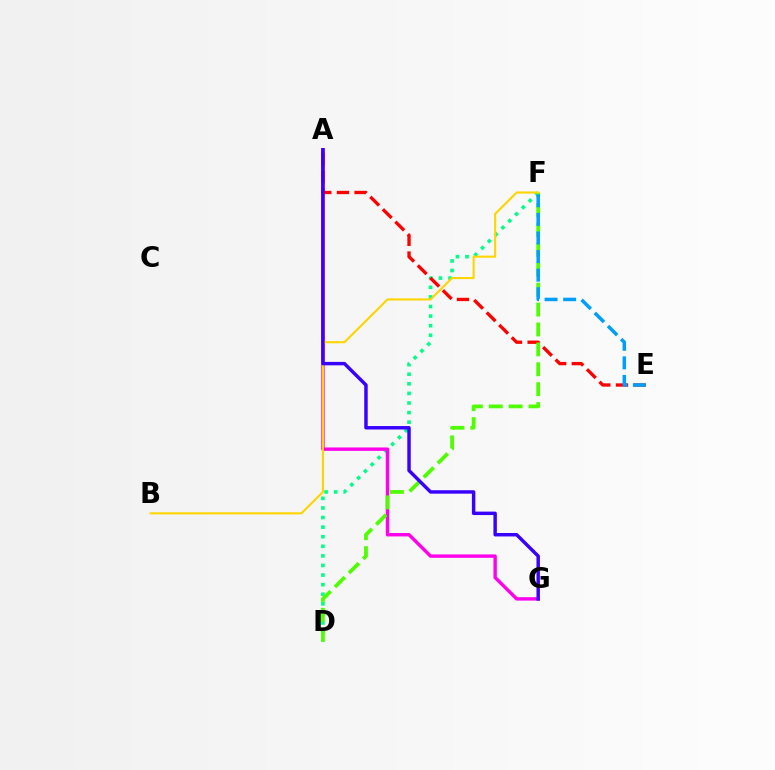{('D', 'F'): [{'color': '#00ff86', 'line_style': 'dotted', 'thickness': 2.6}, {'color': '#4fff00', 'line_style': 'dashed', 'thickness': 2.7}], ('A', 'G'): [{'color': '#ff00ed', 'line_style': 'solid', 'thickness': 2.45}, {'color': '#3700ff', 'line_style': 'solid', 'thickness': 2.48}], ('A', 'E'): [{'color': '#ff0000', 'line_style': 'dashed', 'thickness': 2.4}], ('B', 'F'): [{'color': '#ffd500', 'line_style': 'solid', 'thickness': 1.53}], ('E', 'F'): [{'color': '#009eff', 'line_style': 'dashed', 'thickness': 2.52}]}